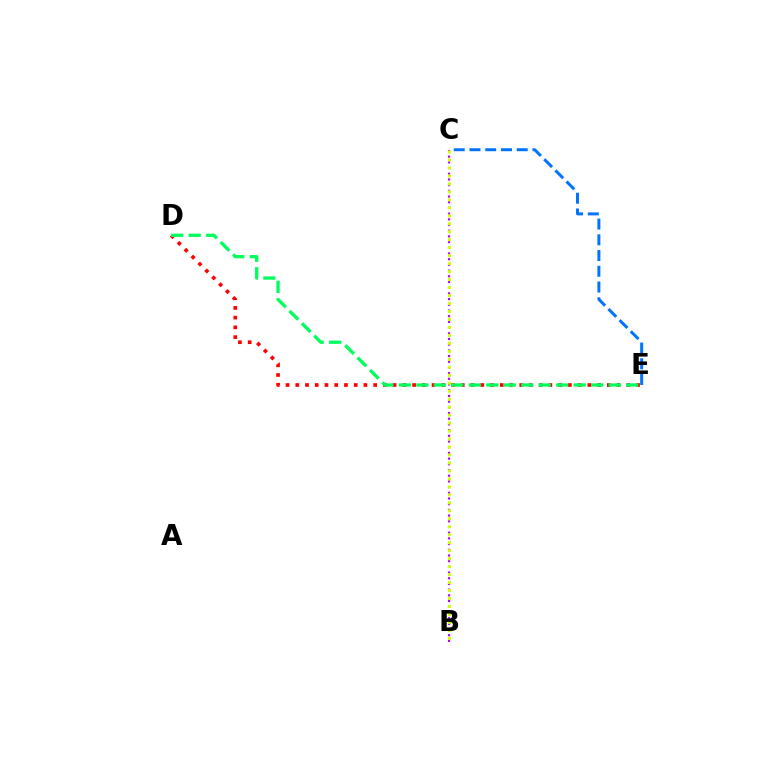{('D', 'E'): [{'color': '#ff0000', 'line_style': 'dotted', 'thickness': 2.65}, {'color': '#00ff5c', 'line_style': 'dashed', 'thickness': 2.38}], ('C', 'E'): [{'color': '#0074ff', 'line_style': 'dashed', 'thickness': 2.14}], ('B', 'C'): [{'color': '#b900ff', 'line_style': 'dotted', 'thickness': 1.55}, {'color': '#d1ff00', 'line_style': 'dotted', 'thickness': 2.17}]}